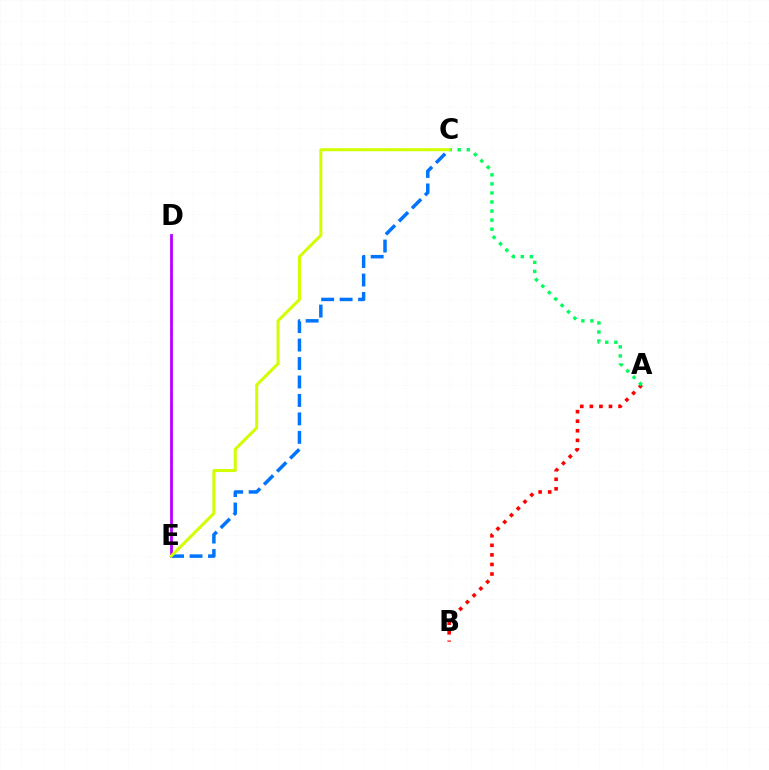{('D', 'E'): [{'color': '#b900ff', 'line_style': 'solid', 'thickness': 2.01}], ('C', 'E'): [{'color': '#0074ff', 'line_style': 'dashed', 'thickness': 2.51}, {'color': '#d1ff00', 'line_style': 'solid', 'thickness': 2.17}], ('A', 'B'): [{'color': '#ff0000', 'line_style': 'dotted', 'thickness': 2.6}], ('A', 'C'): [{'color': '#00ff5c', 'line_style': 'dotted', 'thickness': 2.46}]}